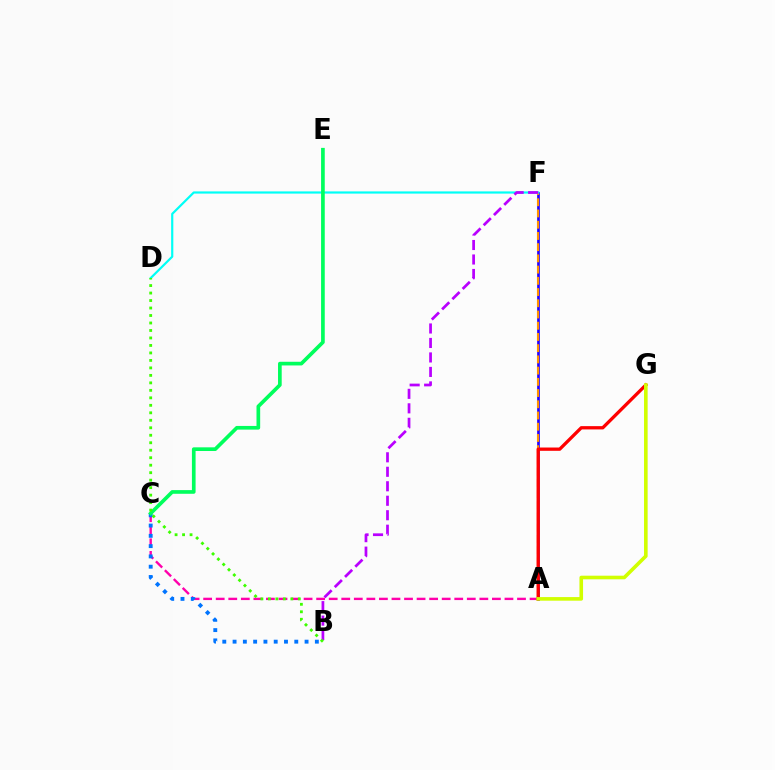{('A', 'F'): [{'color': '#2500ff', 'line_style': 'solid', 'thickness': 1.93}, {'color': '#ff9400', 'line_style': 'dashed', 'thickness': 1.52}], ('A', 'C'): [{'color': '#ff00ac', 'line_style': 'dashed', 'thickness': 1.71}], ('A', 'G'): [{'color': '#ff0000', 'line_style': 'solid', 'thickness': 2.37}, {'color': '#d1ff00', 'line_style': 'solid', 'thickness': 2.6}], ('B', 'C'): [{'color': '#0074ff', 'line_style': 'dotted', 'thickness': 2.79}], ('D', 'F'): [{'color': '#00fff6', 'line_style': 'solid', 'thickness': 1.58}], ('C', 'E'): [{'color': '#00ff5c', 'line_style': 'solid', 'thickness': 2.64}], ('B', 'F'): [{'color': '#b900ff', 'line_style': 'dashed', 'thickness': 1.97}], ('B', 'D'): [{'color': '#3dff00', 'line_style': 'dotted', 'thickness': 2.03}]}